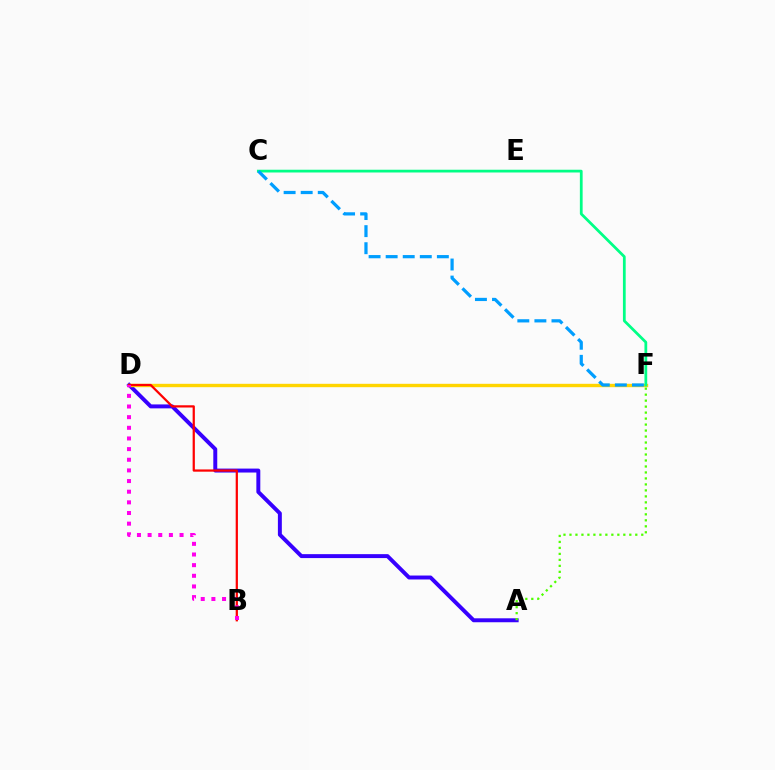{('A', 'D'): [{'color': '#3700ff', 'line_style': 'solid', 'thickness': 2.84}], ('D', 'F'): [{'color': '#ffd500', 'line_style': 'solid', 'thickness': 2.43}], ('C', 'F'): [{'color': '#00ff86', 'line_style': 'solid', 'thickness': 1.99}, {'color': '#009eff', 'line_style': 'dashed', 'thickness': 2.32}], ('B', 'D'): [{'color': '#ff0000', 'line_style': 'solid', 'thickness': 1.61}, {'color': '#ff00ed', 'line_style': 'dotted', 'thickness': 2.89}], ('A', 'F'): [{'color': '#4fff00', 'line_style': 'dotted', 'thickness': 1.63}]}